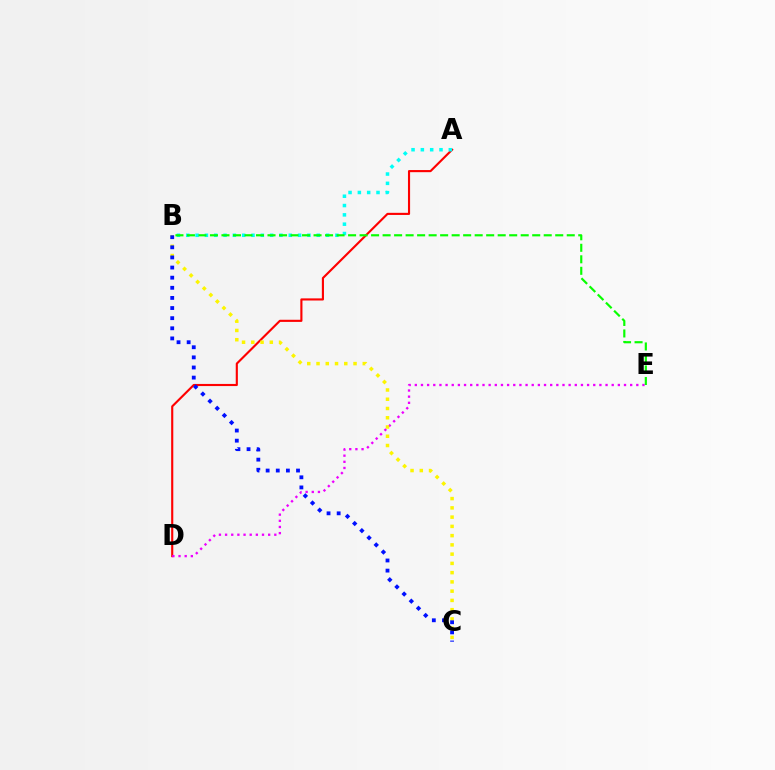{('A', 'D'): [{'color': '#ff0000', 'line_style': 'solid', 'thickness': 1.53}], ('D', 'E'): [{'color': '#ee00ff', 'line_style': 'dotted', 'thickness': 1.67}], ('A', 'B'): [{'color': '#00fff6', 'line_style': 'dotted', 'thickness': 2.53}], ('B', 'E'): [{'color': '#08ff00', 'line_style': 'dashed', 'thickness': 1.56}], ('B', 'C'): [{'color': '#fcf500', 'line_style': 'dotted', 'thickness': 2.51}, {'color': '#0010ff', 'line_style': 'dotted', 'thickness': 2.75}]}